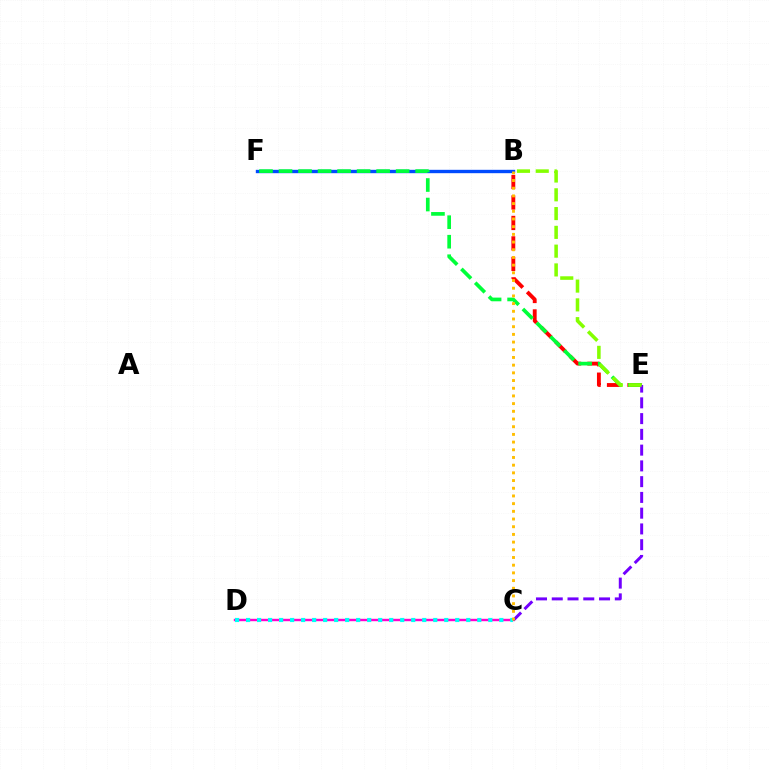{('B', 'E'): [{'color': '#ff0000', 'line_style': 'dashed', 'thickness': 2.78}, {'color': '#84ff00', 'line_style': 'dashed', 'thickness': 2.55}], ('B', 'F'): [{'color': '#004bff', 'line_style': 'solid', 'thickness': 2.43}], ('C', 'D'): [{'color': '#ff00cf', 'line_style': 'solid', 'thickness': 1.73}, {'color': '#00fff6', 'line_style': 'dotted', 'thickness': 2.99}], ('E', 'F'): [{'color': '#00ff39', 'line_style': 'dashed', 'thickness': 2.65}], ('C', 'E'): [{'color': '#7200ff', 'line_style': 'dashed', 'thickness': 2.14}], ('B', 'C'): [{'color': '#ffbd00', 'line_style': 'dotted', 'thickness': 2.09}]}